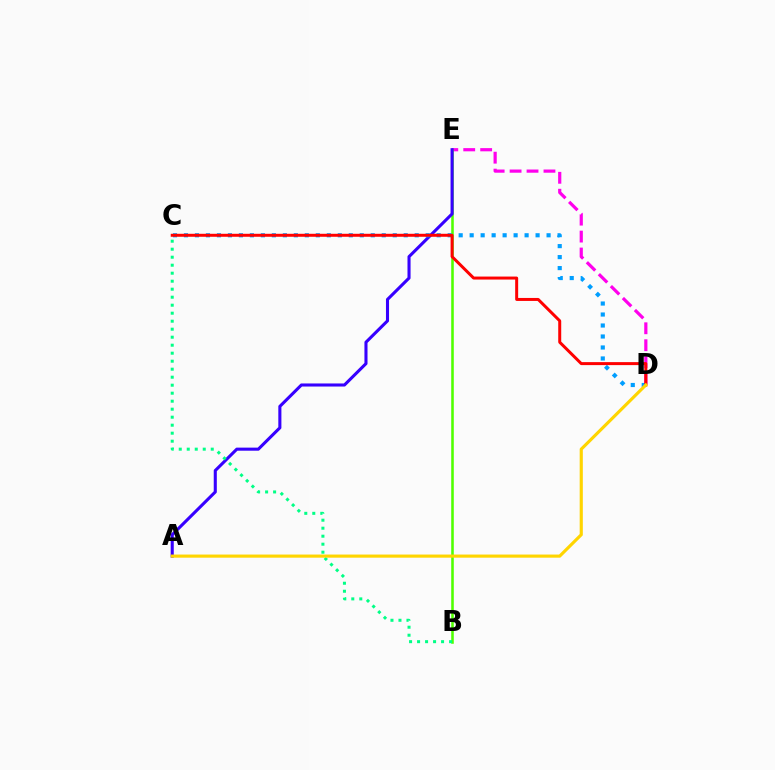{('D', 'E'): [{'color': '#ff00ed', 'line_style': 'dashed', 'thickness': 2.3}], ('B', 'E'): [{'color': '#4fff00', 'line_style': 'solid', 'thickness': 1.84}], ('A', 'E'): [{'color': '#3700ff', 'line_style': 'solid', 'thickness': 2.22}], ('C', 'D'): [{'color': '#009eff', 'line_style': 'dotted', 'thickness': 2.99}, {'color': '#ff0000', 'line_style': 'solid', 'thickness': 2.15}], ('B', 'C'): [{'color': '#00ff86', 'line_style': 'dotted', 'thickness': 2.17}], ('A', 'D'): [{'color': '#ffd500', 'line_style': 'solid', 'thickness': 2.26}]}